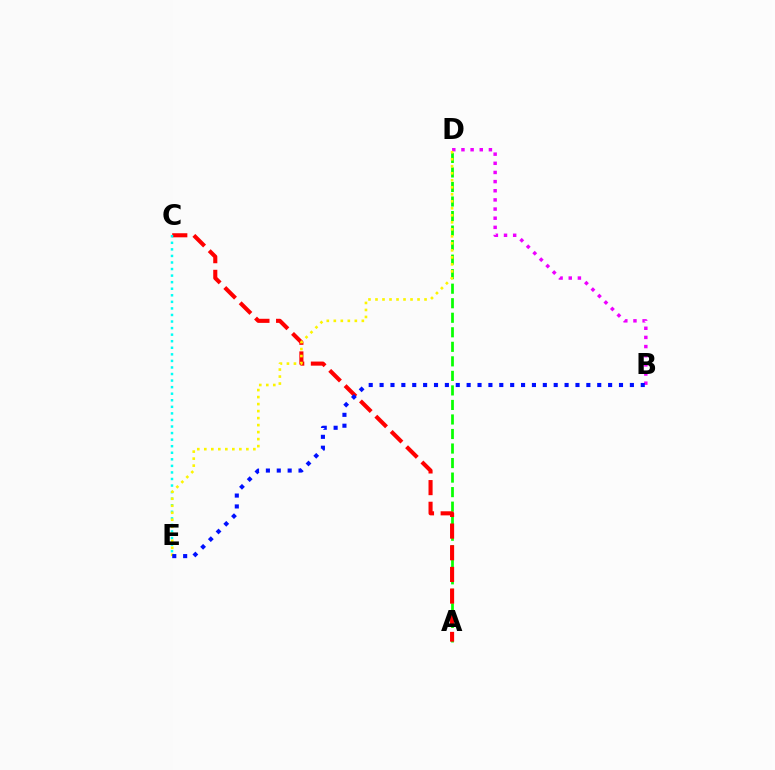{('A', 'D'): [{'color': '#08ff00', 'line_style': 'dashed', 'thickness': 1.97}], ('B', 'D'): [{'color': '#ee00ff', 'line_style': 'dotted', 'thickness': 2.49}], ('A', 'C'): [{'color': '#ff0000', 'line_style': 'dashed', 'thickness': 2.94}], ('C', 'E'): [{'color': '#00fff6', 'line_style': 'dotted', 'thickness': 1.78}], ('D', 'E'): [{'color': '#fcf500', 'line_style': 'dotted', 'thickness': 1.9}], ('B', 'E'): [{'color': '#0010ff', 'line_style': 'dotted', 'thickness': 2.96}]}